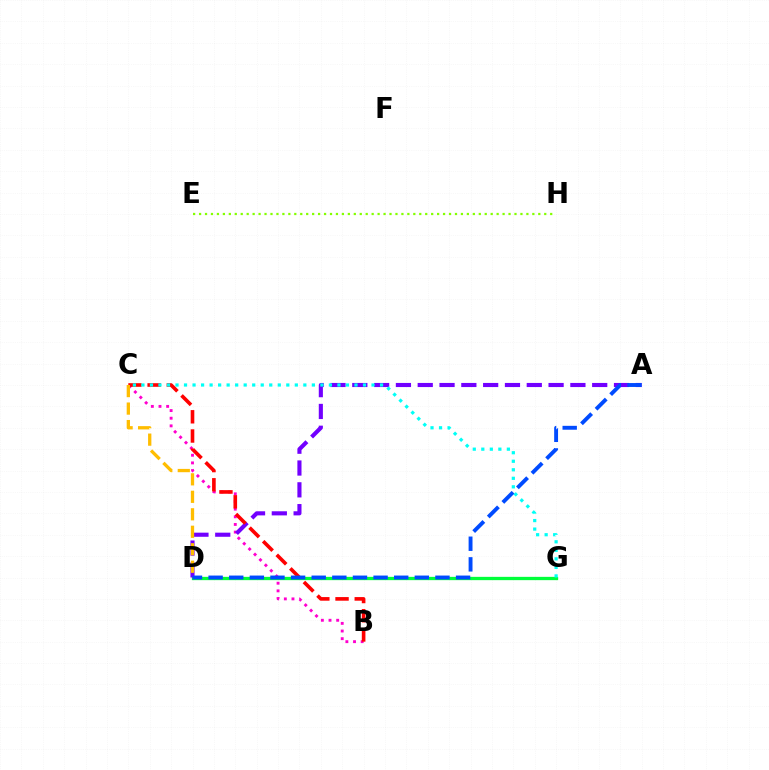{('D', 'G'): [{'color': '#00ff39', 'line_style': 'solid', 'thickness': 2.37}], ('B', 'C'): [{'color': '#ff00cf', 'line_style': 'dotted', 'thickness': 2.08}, {'color': '#ff0000', 'line_style': 'dashed', 'thickness': 2.61}], ('A', 'D'): [{'color': '#7200ff', 'line_style': 'dashed', 'thickness': 2.96}, {'color': '#004bff', 'line_style': 'dashed', 'thickness': 2.8}], ('E', 'H'): [{'color': '#84ff00', 'line_style': 'dotted', 'thickness': 1.62}], ('C', 'G'): [{'color': '#00fff6', 'line_style': 'dotted', 'thickness': 2.32}], ('C', 'D'): [{'color': '#ffbd00', 'line_style': 'dashed', 'thickness': 2.38}]}